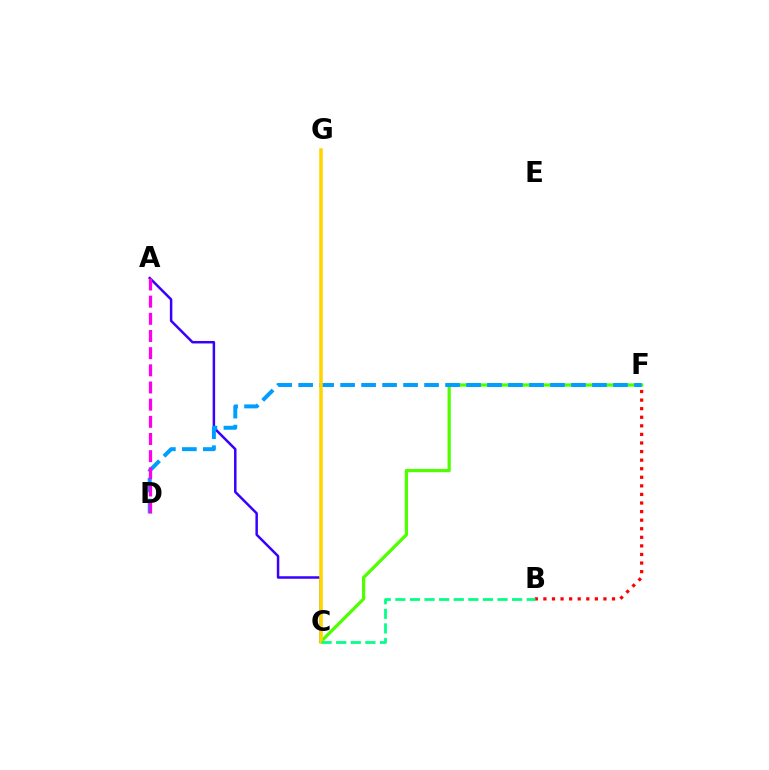{('B', 'F'): [{'color': '#ff0000', 'line_style': 'dotted', 'thickness': 2.33}], ('C', 'F'): [{'color': '#4fff00', 'line_style': 'solid', 'thickness': 2.33}], ('A', 'C'): [{'color': '#3700ff', 'line_style': 'solid', 'thickness': 1.79}], ('D', 'F'): [{'color': '#009eff', 'line_style': 'dashed', 'thickness': 2.85}], ('A', 'D'): [{'color': '#ff00ed', 'line_style': 'dashed', 'thickness': 2.33}], ('C', 'G'): [{'color': '#ffd500', 'line_style': 'solid', 'thickness': 2.55}], ('B', 'C'): [{'color': '#00ff86', 'line_style': 'dashed', 'thickness': 1.98}]}